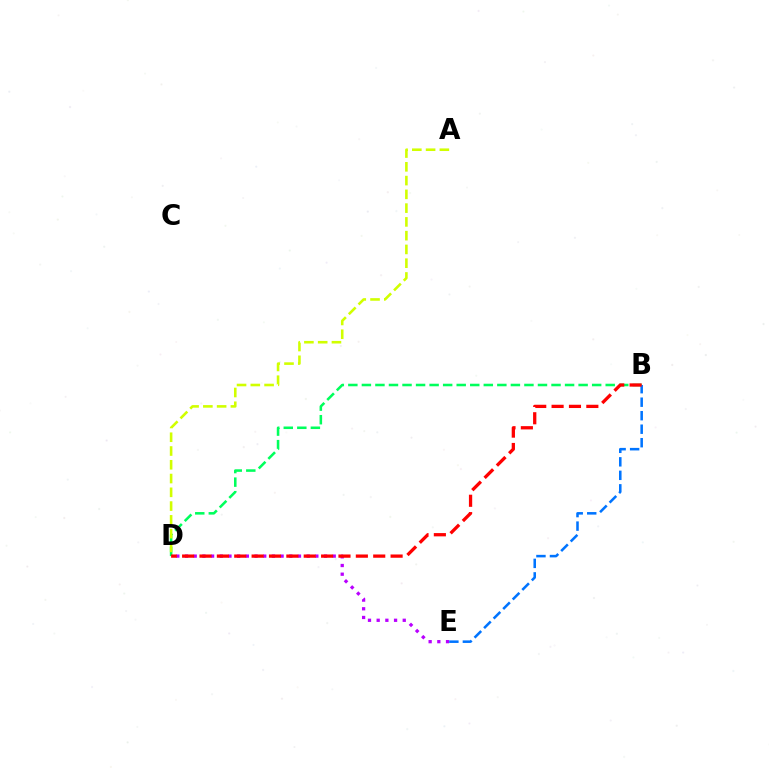{('D', 'E'): [{'color': '#b900ff', 'line_style': 'dotted', 'thickness': 2.36}], ('B', 'D'): [{'color': '#00ff5c', 'line_style': 'dashed', 'thickness': 1.84}, {'color': '#ff0000', 'line_style': 'dashed', 'thickness': 2.36}], ('A', 'D'): [{'color': '#d1ff00', 'line_style': 'dashed', 'thickness': 1.87}], ('B', 'E'): [{'color': '#0074ff', 'line_style': 'dashed', 'thickness': 1.83}]}